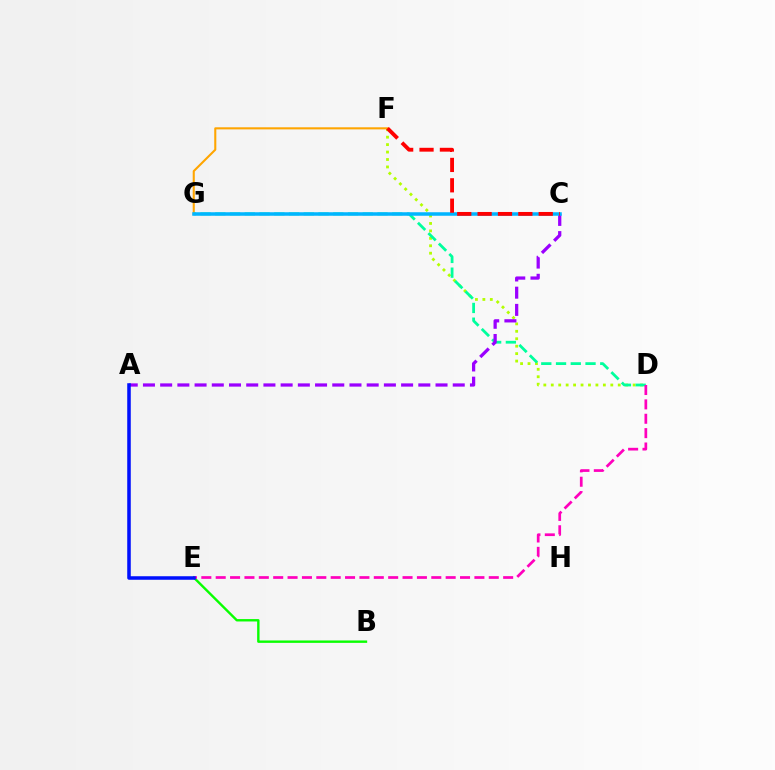{('D', 'F'): [{'color': '#b3ff00', 'line_style': 'dotted', 'thickness': 2.02}], ('F', 'G'): [{'color': '#ffa500', 'line_style': 'solid', 'thickness': 1.5}], ('D', 'G'): [{'color': '#00ff9d', 'line_style': 'dashed', 'thickness': 2.0}], ('B', 'E'): [{'color': '#08ff00', 'line_style': 'solid', 'thickness': 1.72}], ('A', 'C'): [{'color': '#9b00ff', 'line_style': 'dashed', 'thickness': 2.34}], ('C', 'G'): [{'color': '#00b5ff', 'line_style': 'solid', 'thickness': 2.53}], ('D', 'E'): [{'color': '#ff00bd', 'line_style': 'dashed', 'thickness': 1.95}], ('A', 'E'): [{'color': '#0010ff', 'line_style': 'solid', 'thickness': 2.54}], ('C', 'F'): [{'color': '#ff0000', 'line_style': 'dashed', 'thickness': 2.77}]}